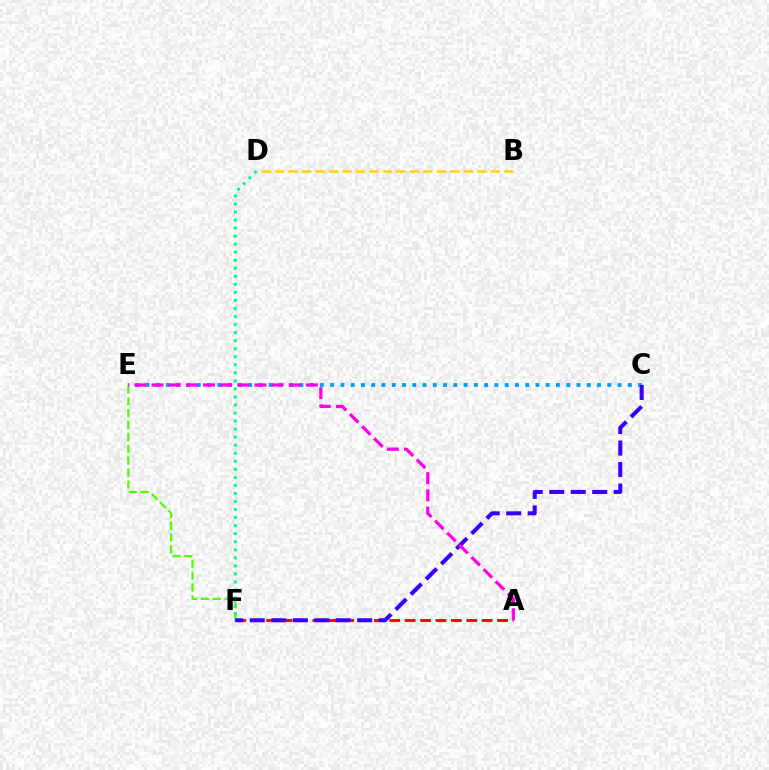{('E', 'F'): [{'color': '#4fff00', 'line_style': 'dashed', 'thickness': 1.62}], ('C', 'E'): [{'color': '#009eff', 'line_style': 'dotted', 'thickness': 2.79}], ('D', 'F'): [{'color': '#00ff86', 'line_style': 'dotted', 'thickness': 2.18}], ('A', 'F'): [{'color': '#ff0000', 'line_style': 'dashed', 'thickness': 2.09}], ('C', 'F'): [{'color': '#3700ff', 'line_style': 'dashed', 'thickness': 2.92}], ('B', 'D'): [{'color': '#ffd500', 'line_style': 'dashed', 'thickness': 1.83}], ('A', 'E'): [{'color': '#ff00ed', 'line_style': 'dashed', 'thickness': 2.33}]}